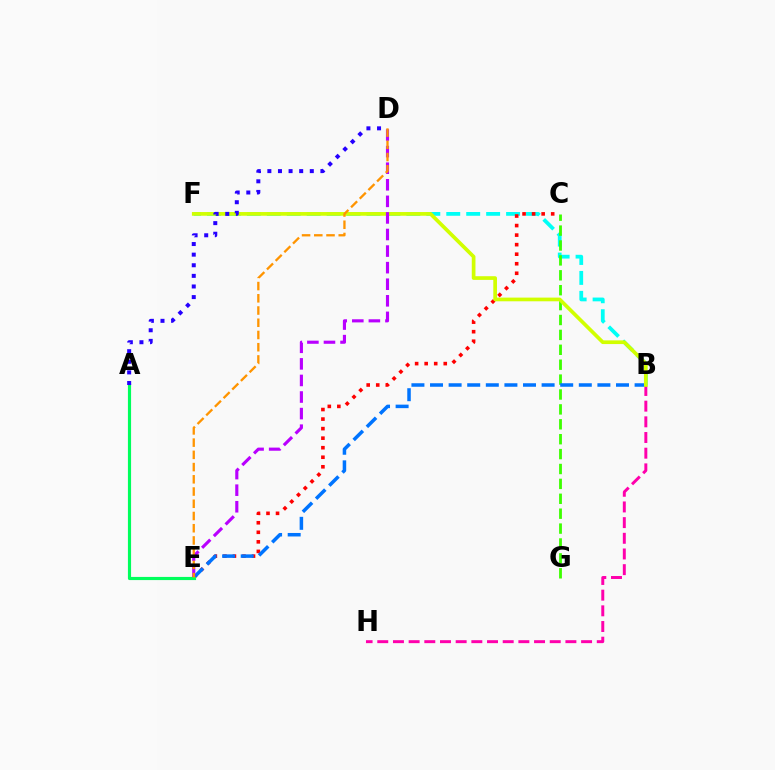{('B', 'H'): [{'color': '#ff00ac', 'line_style': 'dashed', 'thickness': 2.13}], ('B', 'F'): [{'color': '#00fff6', 'line_style': 'dashed', 'thickness': 2.71}, {'color': '#d1ff00', 'line_style': 'solid', 'thickness': 2.66}], ('C', 'E'): [{'color': '#ff0000', 'line_style': 'dotted', 'thickness': 2.59}], ('C', 'G'): [{'color': '#3dff00', 'line_style': 'dashed', 'thickness': 2.02}], ('B', 'E'): [{'color': '#0074ff', 'line_style': 'dashed', 'thickness': 2.53}], ('D', 'E'): [{'color': '#b900ff', 'line_style': 'dashed', 'thickness': 2.25}, {'color': '#ff9400', 'line_style': 'dashed', 'thickness': 1.66}], ('A', 'E'): [{'color': '#00ff5c', 'line_style': 'solid', 'thickness': 2.27}], ('A', 'D'): [{'color': '#2500ff', 'line_style': 'dotted', 'thickness': 2.88}]}